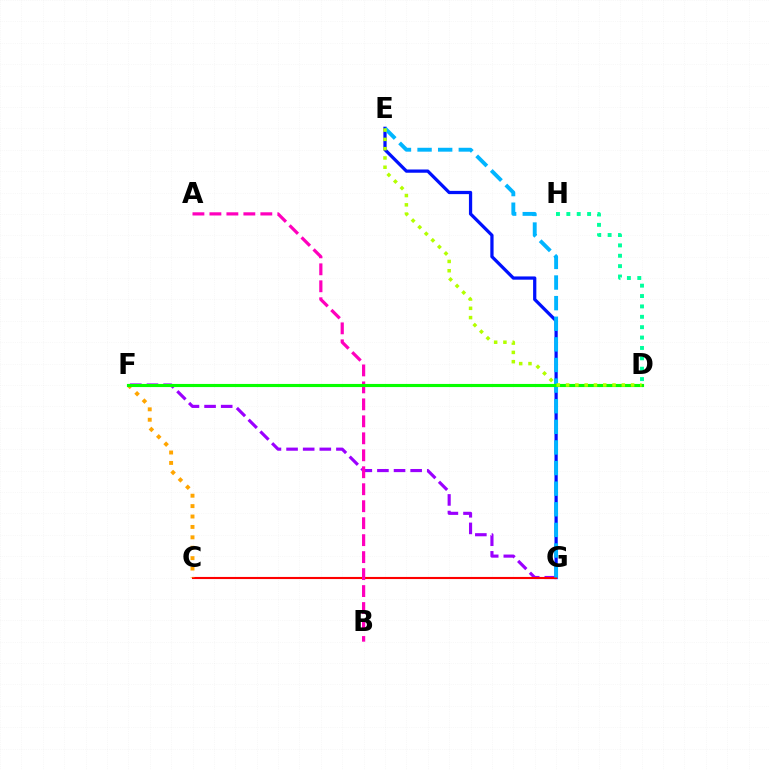{('F', 'G'): [{'color': '#9b00ff', 'line_style': 'dashed', 'thickness': 2.26}], ('E', 'G'): [{'color': '#0010ff', 'line_style': 'solid', 'thickness': 2.34}, {'color': '#00b5ff', 'line_style': 'dashed', 'thickness': 2.8}], ('C', 'G'): [{'color': '#ff0000', 'line_style': 'solid', 'thickness': 1.52}], ('C', 'F'): [{'color': '#ffa500', 'line_style': 'dotted', 'thickness': 2.83}], ('A', 'B'): [{'color': '#ff00bd', 'line_style': 'dashed', 'thickness': 2.31}], ('D', 'H'): [{'color': '#00ff9d', 'line_style': 'dotted', 'thickness': 2.82}], ('D', 'F'): [{'color': '#08ff00', 'line_style': 'solid', 'thickness': 2.25}], ('D', 'E'): [{'color': '#b3ff00', 'line_style': 'dotted', 'thickness': 2.52}]}